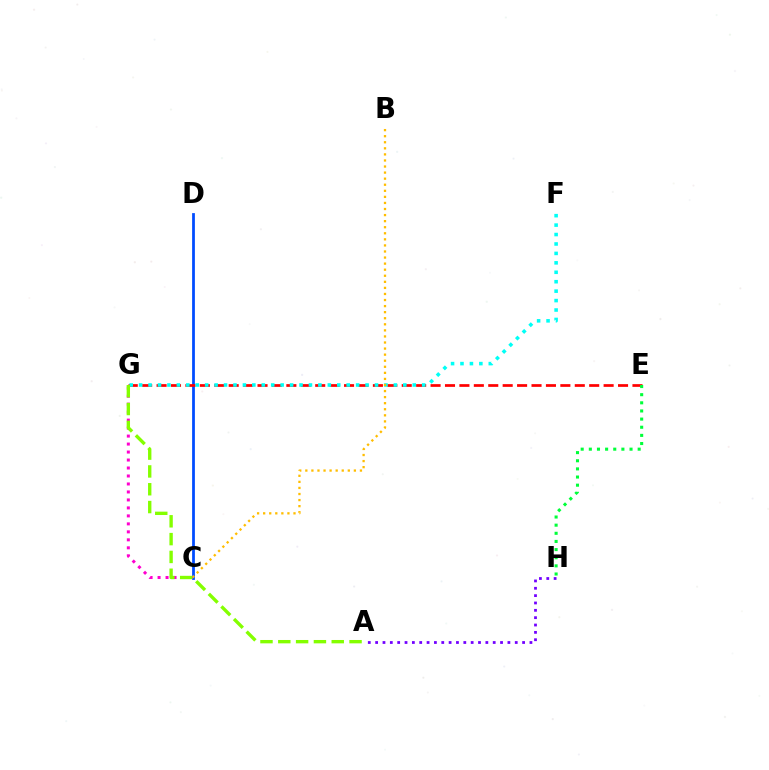{('C', 'D'): [{'color': '#004bff', 'line_style': 'solid', 'thickness': 1.99}], ('E', 'G'): [{'color': '#ff0000', 'line_style': 'dashed', 'thickness': 1.96}], ('E', 'H'): [{'color': '#00ff39', 'line_style': 'dotted', 'thickness': 2.21}], ('F', 'G'): [{'color': '#00fff6', 'line_style': 'dotted', 'thickness': 2.56}], ('B', 'C'): [{'color': '#ffbd00', 'line_style': 'dotted', 'thickness': 1.65}], ('C', 'G'): [{'color': '#ff00cf', 'line_style': 'dotted', 'thickness': 2.17}], ('A', 'H'): [{'color': '#7200ff', 'line_style': 'dotted', 'thickness': 2.0}], ('A', 'G'): [{'color': '#84ff00', 'line_style': 'dashed', 'thickness': 2.42}]}